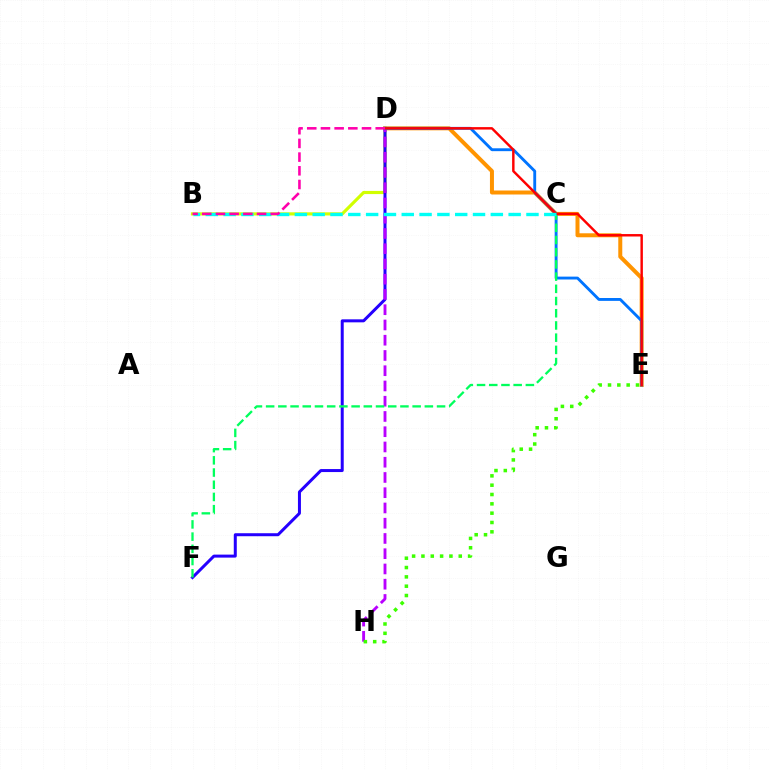{('D', 'E'): [{'color': '#ff9400', 'line_style': 'solid', 'thickness': 2.87}, {'color': '#0074ff', 'line_style': 'solid', 'thickness': 2.07}, {'color': '#ff0000', 'line_style': 'solid', 'thickness': 1.75}], ('B', 'D'): [{'color': '#d1ff00', 'line_style': 'solid', 'thickness': 2.28}, {'color': '#ff00ac', 'line_style': 'dashed', 'thickness': 1.86}], ('D', 'F'): [{'color': '#2500ff', 'line_style': 'solid', 'thickness': 2.16}], ('D', 'H'): [{'color': '#b900ff', 'line_style': 'dashed', 'thickness': 2.07}], ('C', 'F'): [{'color': '#00ff5c', 'line_style': 'dashed', 'thickness': 1.66}], ('B', 'C'): [{'color': '#00fff6', 'line_style': 'dashed', 'thickness': 2.42}], ('E', 'H'): [{'color': '#3dff00', 'line_style': 'dotted', 'thickness': 2.53}]}